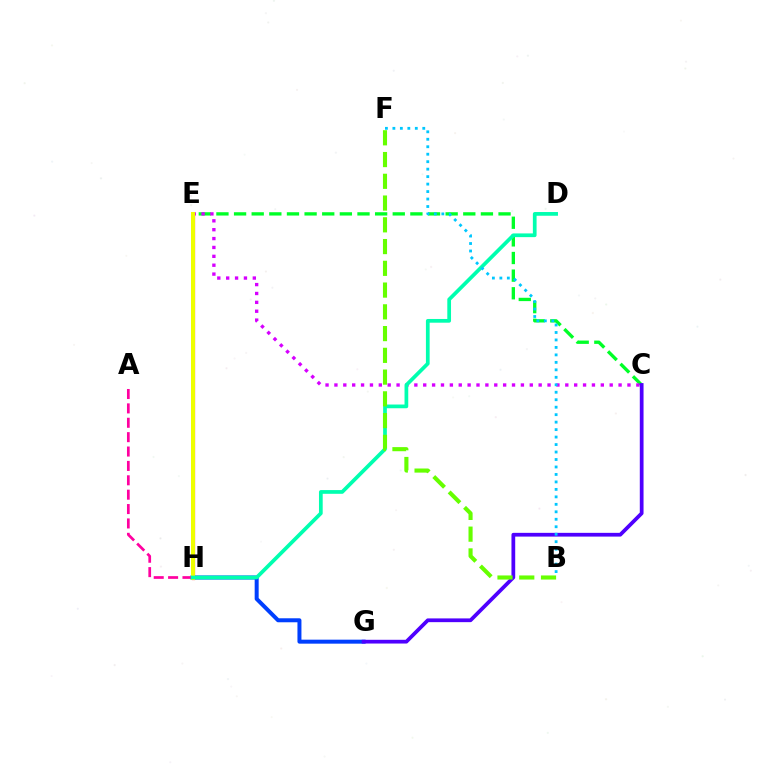{('C', 'E'): [{'color': '#00ff27', 'line_style': 'dashed', 'thickness': 2.4}, {'color': '#d600ff', 'line_style': 'dotted', 'thickness': 2.41}], ('G', 'H'): [{'color': '#003fff', 'line_style': 'solid', 'thickness': 2.87}], ('A', 'H'): [{'color': '#ff00a0', 'line_style': 'dashed', 'thickness': 1.95}], ('E', 'H'): [{'color': '#ff8800', 'line_style': 'solid', 'thickness': 2.64}, {'color': '#ff0000', 'line_style': 'solid', 'thickness': 2.29}, {'color': '#eeff00', 'line_style': 'solid', 'thickness': 2.88}], ('D', 'H'): [{'color': '#00ffaf', 'line_style': 'solid', 'thickness': 2.68}], ('C', 'G'): [{'color': '#4f00ff', 'line_style': 'solid', 'thickness': 2.7}], ('B', 'F'): [{'color': '#66ff00', 'line_style': 'dashed', 'thickness': 2.96}, {'color': '#00c7ff', 'line_style': 'dotted', 'thickness': 2.03}]}